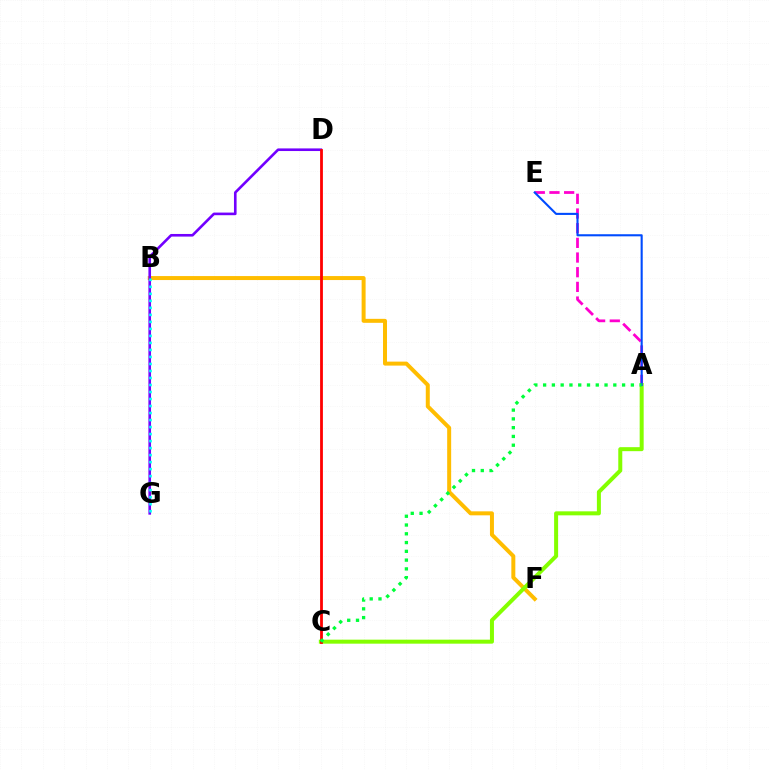{('A', 'E'): [{'color': '#ff00cf', 'line_style': 'dashed', 'thickness': 1.99}, {'color': '#004bff', 'line_style': 'solid', 'thickness': 1.51}], ('B', 'F'): [{'color': '#ffbd00', 'line_style': 'solid', 'thickness': 2.87}], ('D', 'G'): [{'color': '#7200ff', 'line_style': 'solid', 'thickness': 1.89}], ('A', 'C'): [{'color': '#84ff00', 'line_style': 'solid', 'thickness': 2.88}, {'color': '#00ff39', 'line_style': 'dotted', 'thickness': 2.38}], ('B', 'G'): [{'color': '#00fff6', 'line_style': 'dotted', 'thickness': 1.9}], ('C', 'D'): [{'color': '#ff0000', 'line_style': 'solid', 'thickness': 2.01}]}